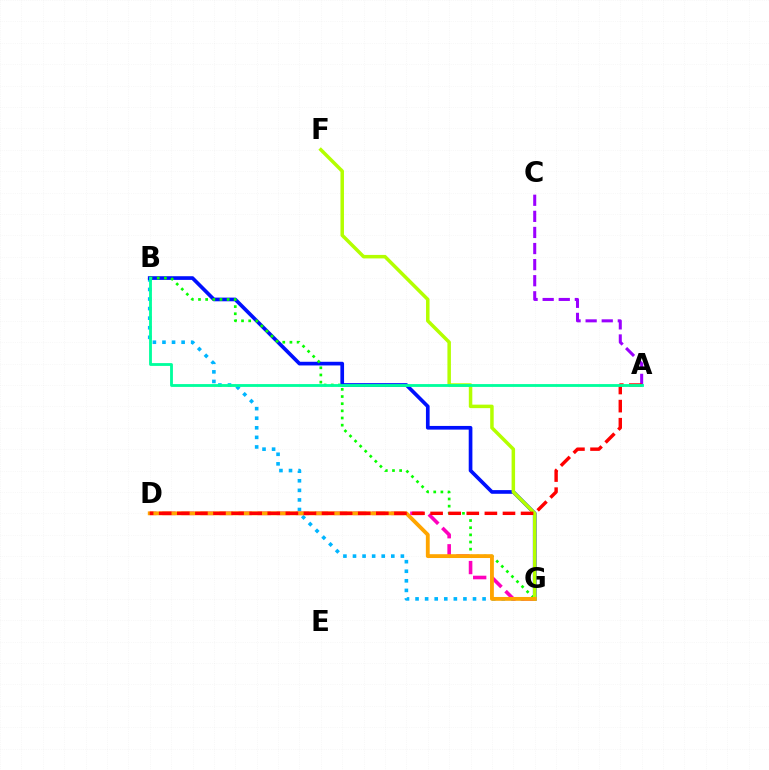{('B', 'G'): [{'color': '#00b5ff', 'line_style': 'dotted', 'thickness': 2.6}, {'color': '#0010ff', 'line_style': 'solid', 'thickness': 2.65}, {'color': '#08ff00', 'line_style': 'dotted', 'thickness': 1.95}], ('A', 'C'): [{'color': '#9b00ff', 'line_style': 'dashed', 'thickness': 2.19}], ('D', 'G'): [{'color': '#ff00bd', 'line_style': 'dashed', 'thickness': 2.59}, {'color': '#ffa500', 'line_style': 'solid', 'thickness': 2.76}], ('F', 'G'): [{'color': '#b3ff00', 'line_style': 'solid', 'thickness': 2.52}], ('A', 'D'): [{'color': '#ff0000', 'line_style': 'dashed', 'thickness': 2.46}], ('A', 'B'): [{'color': '#00ff9d', 'line_style': 'solid', 'thickness': 2.03}]}